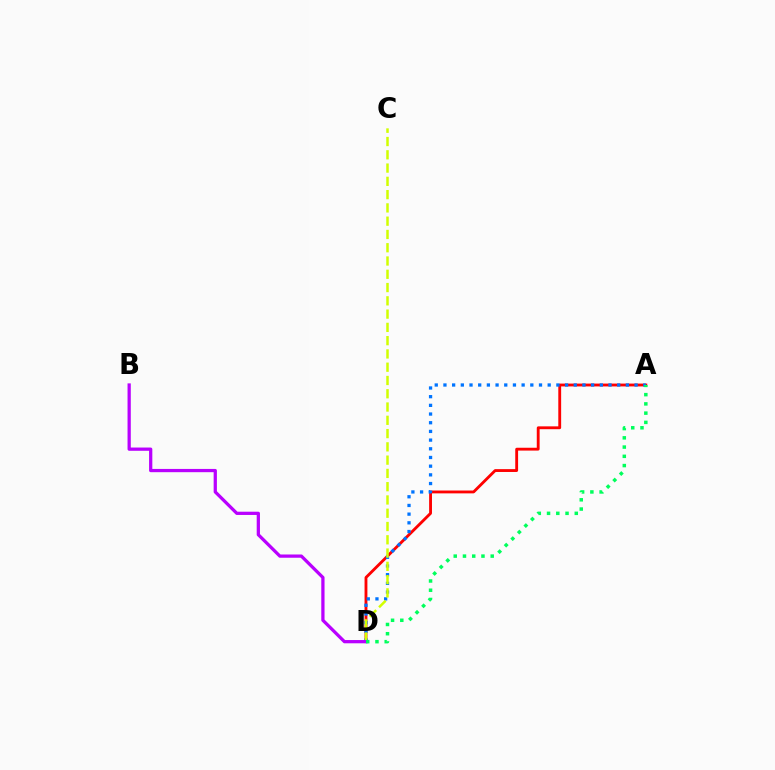{('A', 'D'): [{'color': '#ff0000', 'line_style': 'solid', 'thickness': 2.05}, {'color': '#0074ff', 'line_style': 'dotted', 'thickness': 2.36}, {'color': '#00ff5c', 'line_style': 'dotted', 'thickness': 2.51}], ('C', 'D'): [{'color': '#d1ff00', 'line_style': 'dashed', 'thickness': 1.8}], ('B', 'D'): [{'color': '#b900ff', 'line_style': 'solid', 'thickness': 2.34}]}